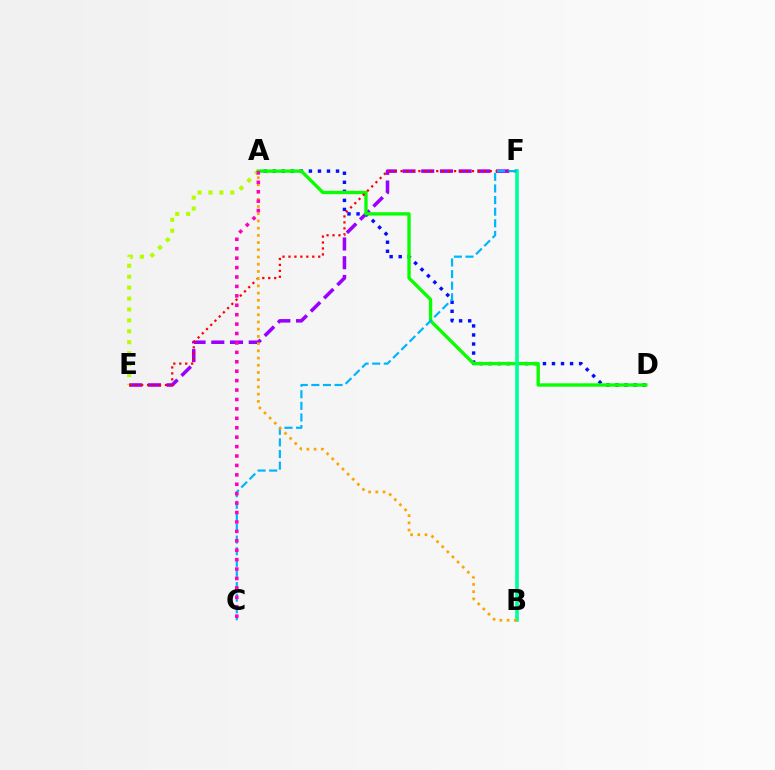{('E', 'F'): [{'color': '#9b00ff', 'line_style': 'dashed', 'thickness': 2.54}, {'color': '#ff0000', 'line_style': 'dotted', 'thickness': 1.62}], ('A', 'E'): [{'color': '#b3ff00', 'line_style': 'dotted', 'thickness': 2.97}], ('A', 'D'): [{'color': '#0010ff', 'line_style': 'dotted', 'thickness': 2.46}, {'color': '#08ff00', 'line_style': 'solid', 'thickness': 2.41}], ('B', 'F'): [{'color': '#00ff9d', 'line_style': 'solid', 'thickness': 2.62}], ('C', 'F'): [{'color': '#00b5ff', 'line_style': 'dashed', 'thickness': 1.58}], ('A', 'B'): [{'color': '#ffa500', 'line_style': 'dotted', 'thickness': 1.96}], ('A', 'C'): [{'color': '#ff00bd', 'line_style': 'dotted', 'thickness': 2.56}]}